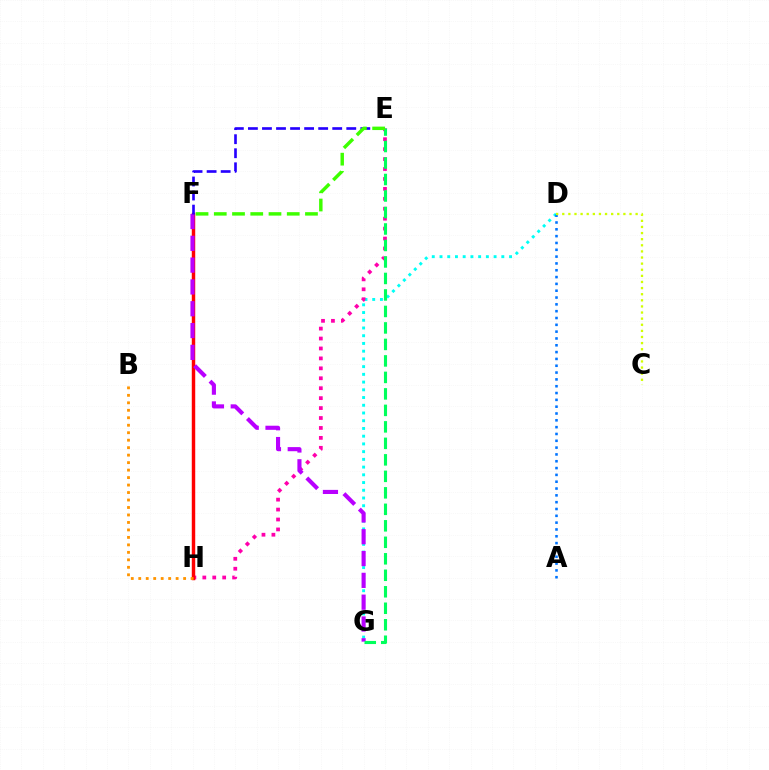{('D', 'G'): [{'color': '#00fff6', 'line_style': 'dotted', 'thickness': 2.1}], ('E', 'H'): [{'color': '#ff00ac', 'line_style': 'dotted', 'thickness': 2.7}], ('F', 'H'): [{'color': '#ff0000', 'line_style': 'solid', 'thickness': 2.48}], ('B', 'H'): [{'color': '#ff9400', 'line_style': 'dotted', 'thickness': 2.03}], ('A', 'D'): [{'color': '#0074ff', 'line_style': 'dotted', 'thickness': 1.85}], ('F', 'G'): [{'color': '#b900ff', 'line_style': 'dashed', 'thickness': 2.96}], ('E', 'F'): [{'color': '#2500ff', 'line_style': 'dashed', 'thickness': 1.91}, {'color': '#3dff00', 'line_style': 'dashed', 'thickness': 2.48}], ('E', 'G'): [{'color': '#00ff5c', 'line_style': 'dashed', 'thickness': 2.24}], ('C', 'D'): [{'color': '#d1ff00', 'line_style': 'dotted', 'thickness': 1.66}]}